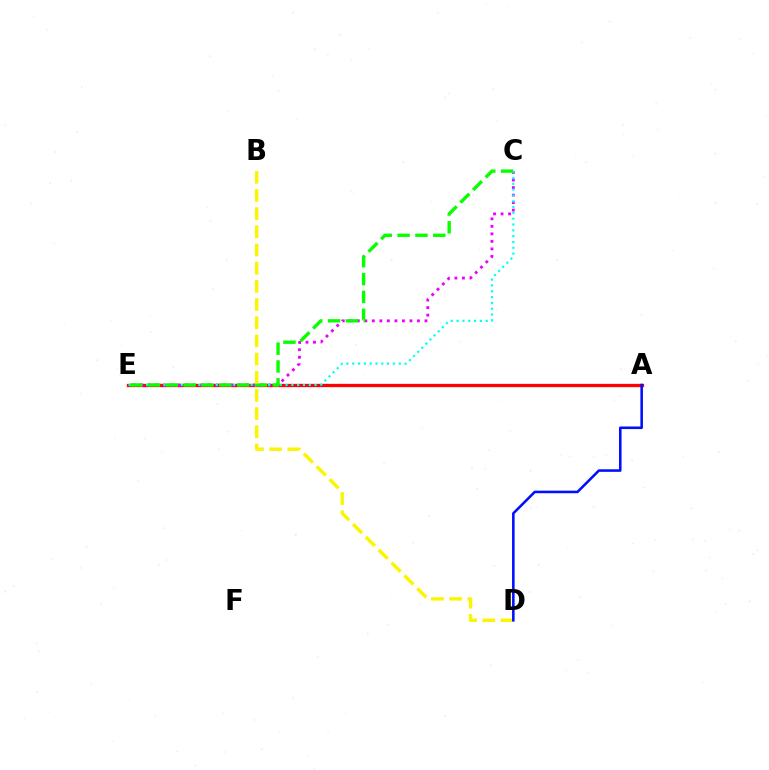{('A', 'E'): [{'color': '#ff0000', 'line_style': 'solid', 'thickness': 2.37}], ('C', 'E'): [{'color': '#ee00ff', 'line_style': 'dotted', 'thickness': 2.04}, {'color': '#00fff6', 'line_style': 'dotted', 'thickness': 1.58}, {'color': '#08ff00', 'line_style': 'dashed', 'thickness': 2.42}], ('B', 'D'): [{'color': '#fcf500', 'line_style': 'dashed', 'thickness': 2.47}], ('A', 'D'): [{'color': '#0010ff', 'line_style': 'solid', 'thickness': 1.85}]}